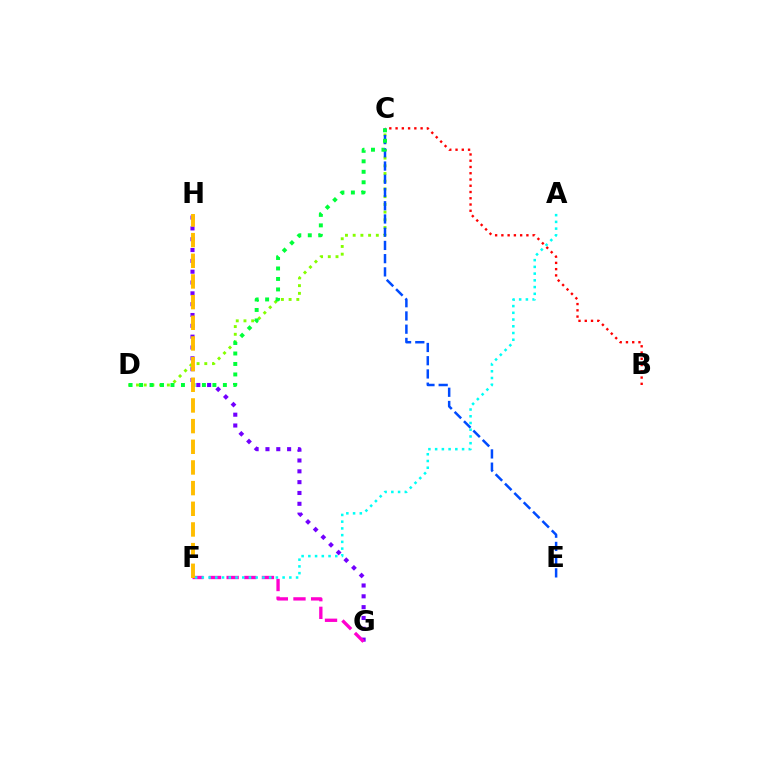{('C', 'D'): [{'color': '#84ff00', 'line_style': 'dotted', 'thickness': 2.1}, {'color': '#00ff39', 'line_style': 'dotted', 'thickness': 2.85}], ('C', 'E'): [{'color': '#004bff', 'line_style': 'dashed', 'thickness': 1.8}], ('G', 'H'): [{'color': '#7200ff', 'line_style': 'dotted', 'thickness': 2.94}], ('F', 'G'): [{'color': '#ff00cf', 'line_style': 'dashed', 'thickness': 2.4}], ('B', 'C'): [{'color': '#ff0000', 'line_style': 'dotted', 'thickness': 1.7}], ('A', 'F'): [{'color': '#00fff6', 'line_style': 'dotted', 'thickness': 1.83}], ('F', 'H'): [{'color': '#ffbd00', 'line_style': 'dashed', 'thickness': 2.81}]}